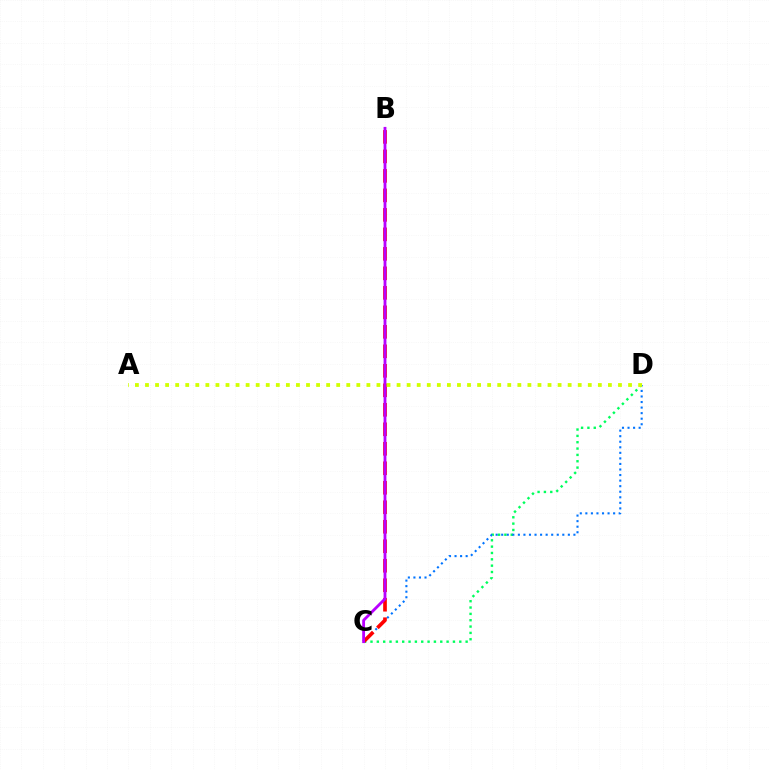{('C', 'D'): [{'color': '#00ff5c', 'line_style': 'dotted', 'thickness': 1.72}, {'color': '#0074ff', 'line_style': 'dotted', 'thickness': 1.51}], ('B', 'C'): [{'color': '#ff0000', 'line_style': 'dashed', 'thickness': 2.65}, {'color': '#b900ff', 'line_style': 'solid', 'thickness': 2.04}], ('A', 'D'): [{'color': '#d1ff00', 'line_style': 'dotted', 'thickness': 2.73}]}